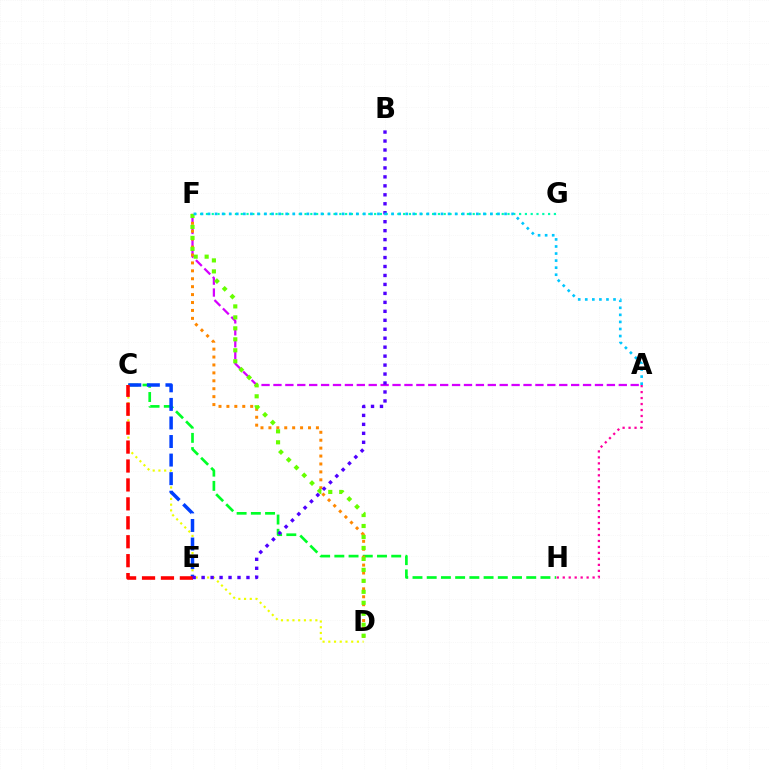{('A', 'F'): [{'color': '#d600ff', 'line_style': 'dashed', 'thickness': 1.62}, {'color': '#00c7ff', 'line_style': 'dotted', 'thickness': 1.92}], ('C', 'H'): [{'color': '#00ff27', 'line_style': 'dashed', 'thickness': 1.93}], ('D', 'F'): [{'color': '#ff8800', 'line_style': 'dotted', 'thickness': 2.15}, {'color': '#66ff00', 'line_style': 'dotted', 'thickness': 2.98}], ('C', 'D'): [{'color': '#eeff00', 'line_style': 'dotted', 'thickness': 1.56}], ('F', 'G'): [{'color': '#00ffaf', 'line_style': 'dotted', 'thickness': 1.58}], ('C', 'E'): [{'color': '#003fff', 'line_style': 'dashed', 'thickness': 2.52}, {'color': '#ff0000', 'line_style': 'dashed', 'thickness': 2.57}], ('B', 'E'): [{'color': '#4f00ff', 'line_style': 'dotted', 'thickness': 2.44}], ('A', 'H'): [{'color': '#ff00a0', 'line_style': 'dotted', 'thickness': 1.62}]}